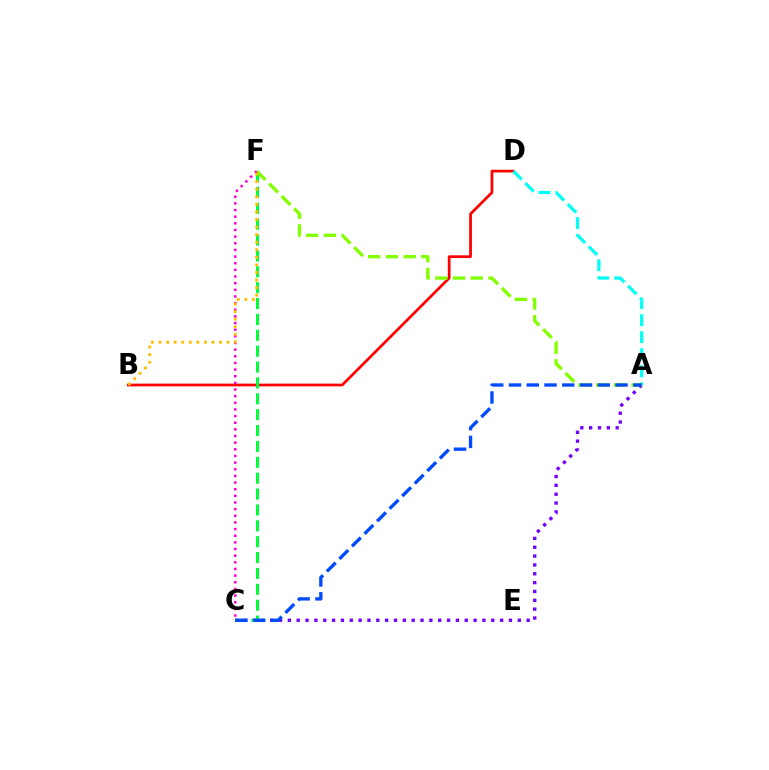{('B', 'D'): [{'color': '#ff0000', 'line_style': 'solid', 'thickness': 1.97}], ('A', 'C'): [{'color': '#7200ff', 'line_style': 'dotted', 'thickness': 2.4}, {'color': '#004bff', 'line_style': 'dashed', 'thickness': 2.41}], ('A', 'D'): [{'color': '#00fff6', 'line_style': 'dashed', 'thickness': 2.31}], ('C', 'F'): [{'color': '#00ff39', 'line_style': 'dashed', 'thickness': 2.16}, {'color': '#ff00cf', 'line_style': 'dotted', 'thickness': 1.81}], ('A', 'F'): [{'color': '#84ff00', 'line_style': 'dashed', 'thickness': 2.41}], ('B', 'F'): [{'color': '#ffbd00', 'line_style': 'dotted', 'thickness': 2.06}]}